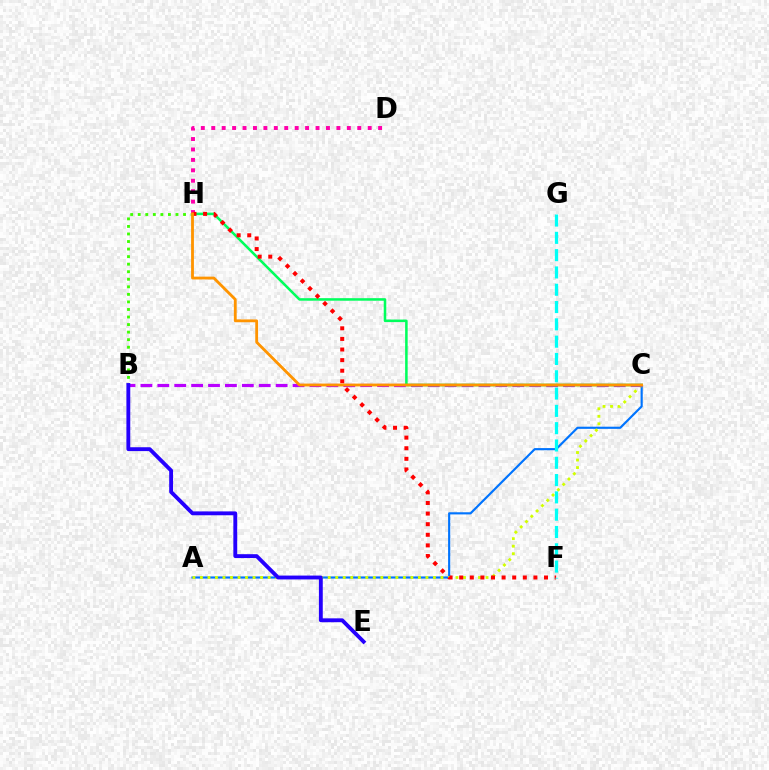{('A', 'C'): [{'color': '#0074ff', 'line_style': 'solid', 'thickness': 1.55}, {'color': '#d1ff00', 'line_style': 'dotted', 'thickness': 2.04}], ('B', 'H'): [{'color': '#3dff00', 'line_style': 'dotted', 'thickness': 2.05}], ('B', 'C'): [{'color': '#b900ff', 'line_style': 'dashed', 'thickness': 2.3}], ('C', 'H'): [{'color': '#00ff5c', 'line_style': 'solid', 'thickness': 1.83}, {'color': '#ff9400', 'line_style': 'solid', 'thickness': 2.03}], ('D', 'H'): [{'color': '#ff00ac', 'line_style': 'dotted', 'thickness': 2.83}], ('F', 'H'): [{'color': '#ff0000', 'line_style': 'dotted', 'thickness': 2.88}], ('F', 'G'): [{'color': '#00fff6', 'line_style': 'dashed', 'thickness': 2.35}], ('B', 'E'): [{'color': '#2500ff', 'line_style': 'solid', 'thickness': 2.78}]}